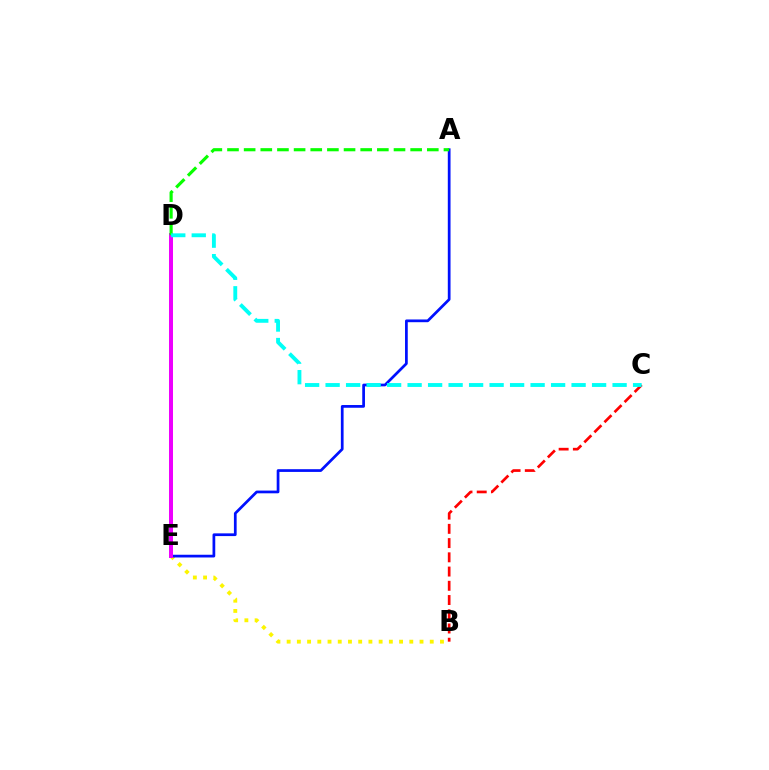{('B', 'C'): [{'color': '#ff0000', 'line_style': 'dashed', 'thickness': 1.93}], ('B', 'E'): [{'color': '#fcf500', 'line_style': 'dotted', 'thickness': 2.78}], ('A', 'E'): [{'color': '#0010ff', 'line_style': 'solid', 'thickness': 1.96}], ('D', 'E'): [{'color': '#ee00ff', 'line_style': 'solid', 'thickness': 2.87}], ('A', 'D'): [{'color': '#08ff00', 'line_style': 'dashed', 'thickness': 2.26}], ('C', 'D'): [{'color': '#00fff6', 'line_style': 'dashed', 'thickness': 2.78}]}